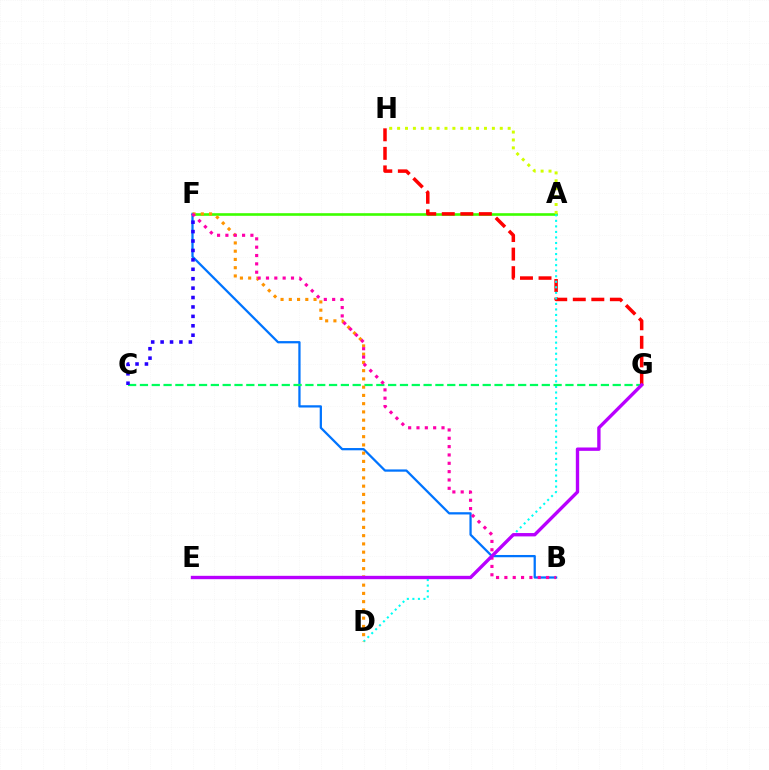{('A', 'F'): [{'color': '#3dff00', 'line_style': 'solid', 'thickness': 1.89}], ('B', 'F'): [{'color': '#0074ff', 'line_style': 'solid', 'thickness': 1.63}, {'color': '#ff00ac', 'line_style': 'dotted', 'thickness': 2.27}], ('A', 'H'): [{'color': '#d1ff00', 'line_style': 'dotted', 'thickness': 2.15}], ('G', 'H'): [{'color': '#ff0000', 'line_style': 'dashed', 'thickness': 2.52}], ('A', 'D'): [{'color': '#00fff6', 'line_style': 'dotted', 'thickness': 1.5}], ('C', 'G'): [{'color': '#00ff5c', 'line_style': 'dashed', 'thickness': 1.61}], ('C', 'F'): [{'color': '#2500ff', 'line_style': 'dotted', 'thickness': 2.56}], ('D', 'F'): [{'color': '#ff9400', 'line_style': 'dotted', 'thickness': 2.24}], ('E', 'G'): [{'color': '#b900ff', 'line_style': 'solid', 'thickness': 2.42}]}